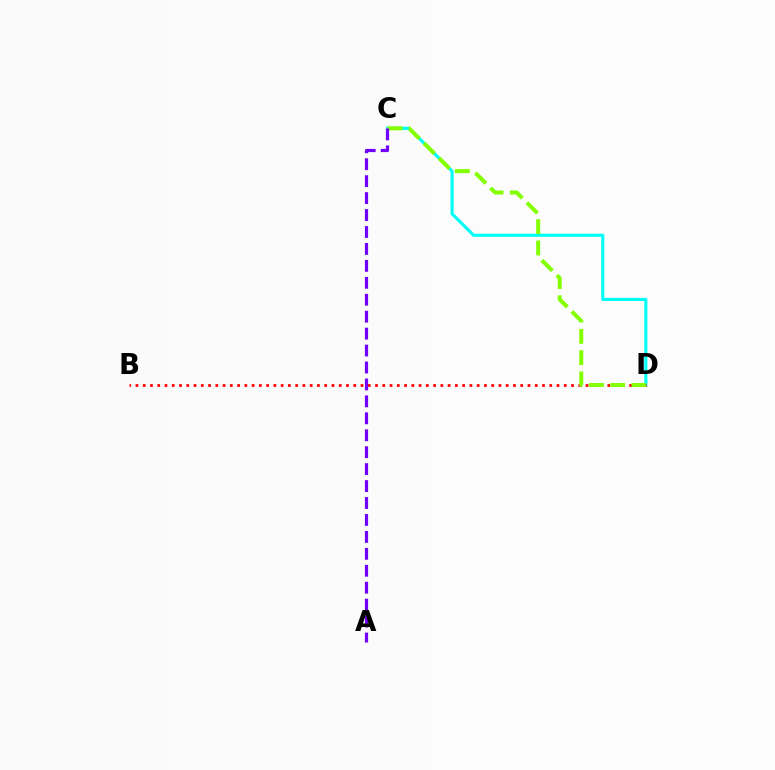{('C', 'D'): [{'color': '#00fff6', 'line_style': 'solid', 'thickness': 2.23}, {'color': '#84ff00', 'line_style': 'dashed', 'thickness': 2.89}], ('B', 'D'): [{'color': '#ff0000', 'line_style': 'dotted', 'thickness': 1.97}], ('A', 'C'): [{'color': '#7200ff', 'line_style': 'dashed', 'thickness': 2.3}]}